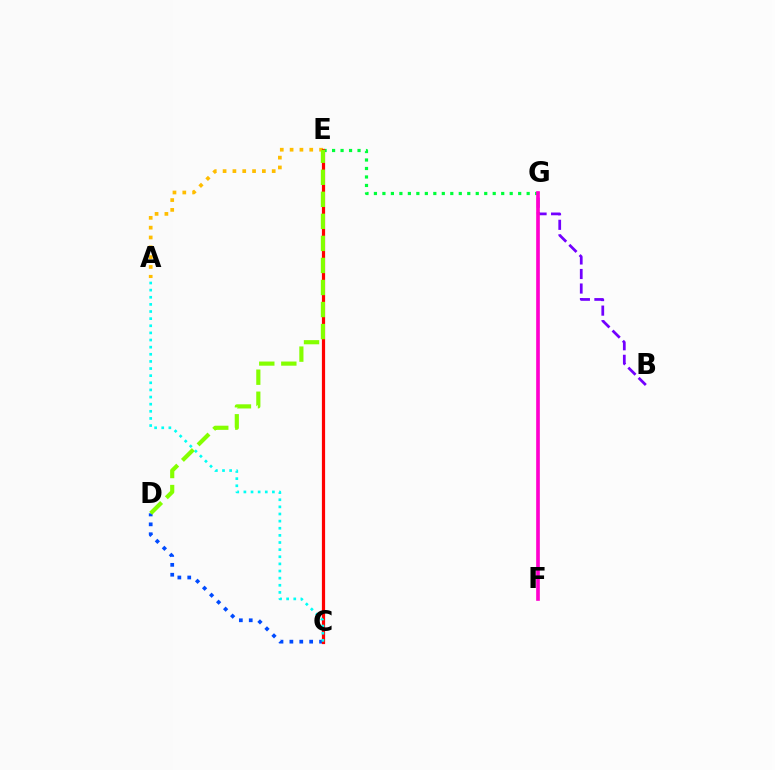{('B', 'G'): [{'color': '#7200ff', 'line_style': 'dashed', 'thickness': 1.97}], ('E', 'G'): [{'color': '#00ff39', 'line_style': 'dotted', 'thickness': 2.31}], ('A', 'E'): [{'color': '#ffbd00', 'line_style': 'dotted', 'thickness': 2.67}], ('C', 'D'): [{'color': '#004bff', 'line_style': 'dotted', 'thickness': 2.69}], ('C', 'E'): [{'color': '#ff0000', 'line_style': 'solid', 'thickness': 2.31}], ('F', 'G'): [{'color': '#ff00cf', 'line_style': 'solid', 'thickness': 2.63}], ('A', 'C'): [{'color': '#00fff6', 'line_style': 'dotted', 'thickness': 1.94}], ('D', 'E'): [{'color': '#84ff00', 'line_style': 'dashed', 'thickness': 2.99}]}